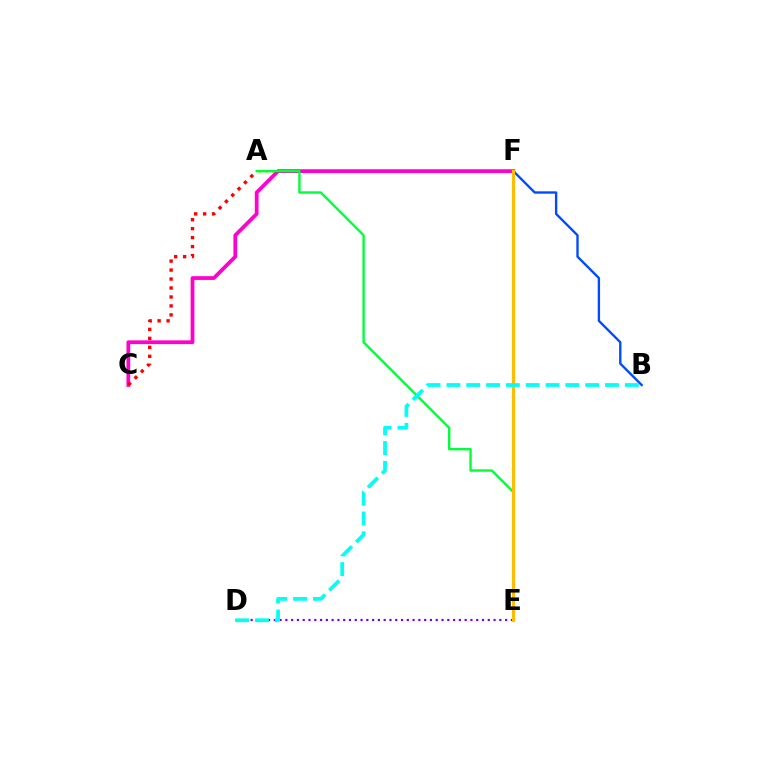{('A', 'F'): [{'color': '#84ff00', 'line_style': 'dotted', 'thickness': 1.81}], ('B', 'F'): [{'color': '#004bff', 'line_style': 'solid', 'thickness': 1.7}], ('C', 'F'): [{'color': '#ff00cf', 'line_style': 'solid', 'thickness': 2.7}], ('D', 'E'): [{'color': '#7200ff', 'line_style': 'dotted', 'thickness': 1.57}], ('A', 'C'): [{'color': '#ff0000', 'line_style': 'dotted', 'thickness': 2.44}], ('A', 'E'): [{'color': '#00ff39', 'line_style': 'solid', 'thickness': 1.71}], ('E', 'F'): [{'color': '#ffbd00', 'line_style': 'solid', 'thickness': 2.28}], ('B', 'D'): [{'color': '#00fff6', 'line_style': 'dashed', 'thickness': 2.69}]}